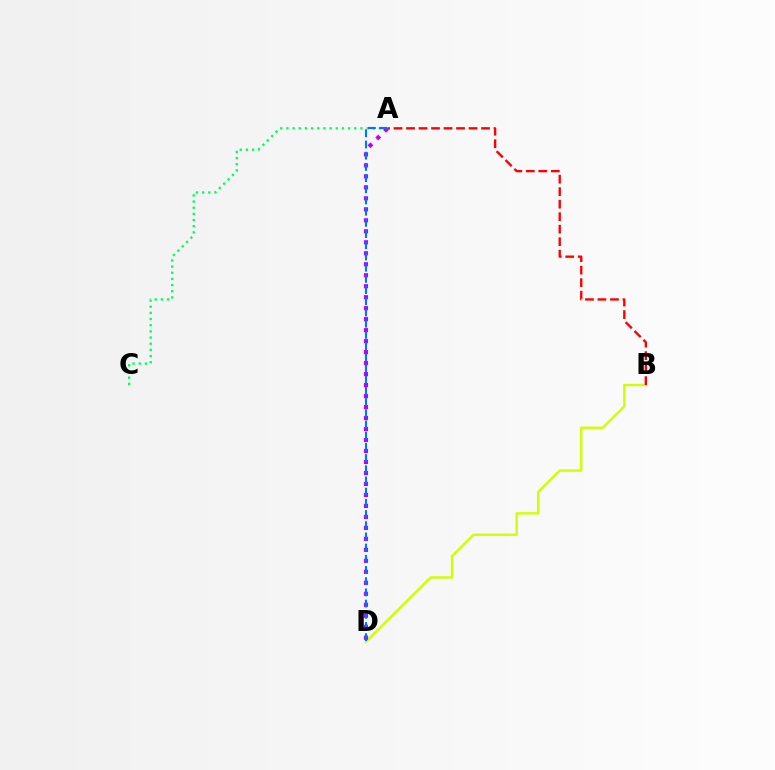{('B', 'D'): [{'color': '#d1ff00', 'line_style': 'solid', 'thickness': 1.73}], ('A', 'C'): [{'color': '#00ff5c', 'line_style': 'dotted', 'thickness': 1.68}], ('A', 'D'): [{'color': '#b900ff', 'line_style': 'dotted', 'thickness': 2.98}, {'color': '#0074ff', 'line_style': 'dashed', 'thickness': 1.52}], ('A', 'B'): [{'color': '#ff0000', 'line_style': 'dashed', 'thickness': 1.7}]}